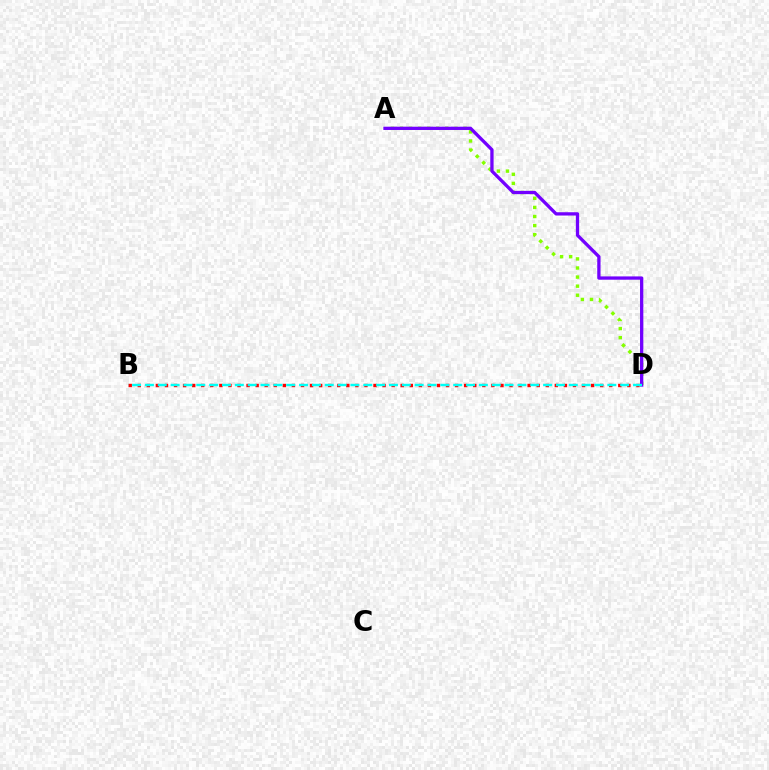{('A', 'D'): [{'color': '#84ff00', 'line_style': 'dotted', 'thickness': 2.47}, {'color': '#7200ff', 'line_style': 'solid', 'thickness': 2.37}], ('B', 'D'): [{'color': '#ff0000', 'line_style': 'dotted', 'thickness': 2.46}, {'color': '#00fff6', 'line_style': 'dashed', 'thickness': 1.74}]}